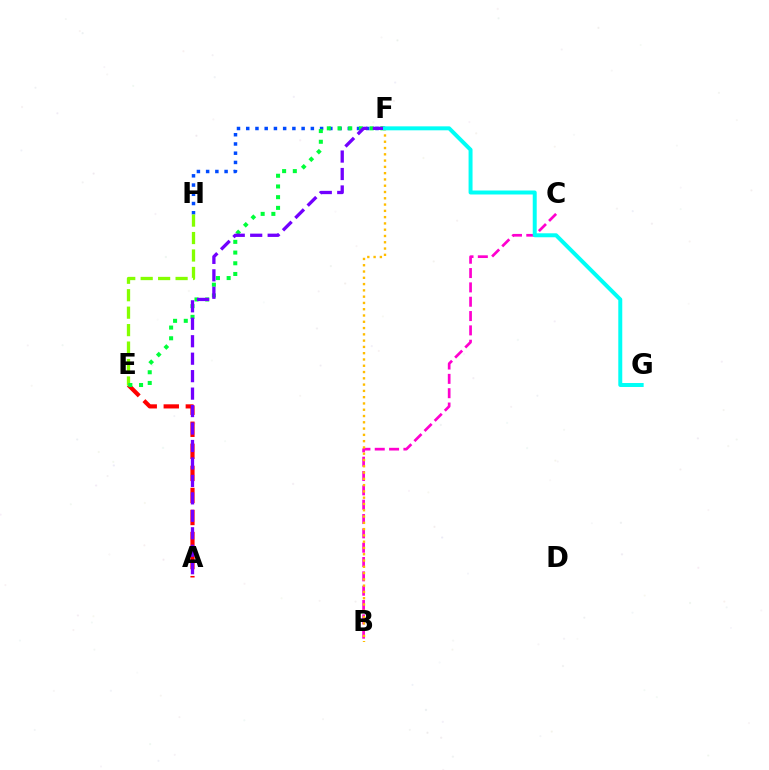{('A', 'E'): [{'color': '#ff0000', 'line_style': 'dashed', 'thickness': 3.0}], ('F', 'H'): [{'color': '#004bff', 'line_style': 'dotted', 'thickness': 2.51}], ('E', 'H'): [{'color': '#84ff00', 'line_style': 'dashed', 'thickness': 2.37}], ('B', 'C'): [{'color': '#ff00cf', 'line_style': 'dashed', 'thickness': 1.95}], ('E', 'F'): [{'color': '#00ff39', 'line_style': 'dotted', 'thickness': 2.91}], ('A', 'F'): [{'color': '#7200ff', 'line_style': 'dashed', 'thickness': 2.37}], ('B', 'F'): [{'color': '#ffbd00', 'line_style': 'dotted', 'thickness': 1.71}], ('F', 'G'): [{'color': '#00fff6', 'line_style': 'solid', 'thickness': 2.86}]}